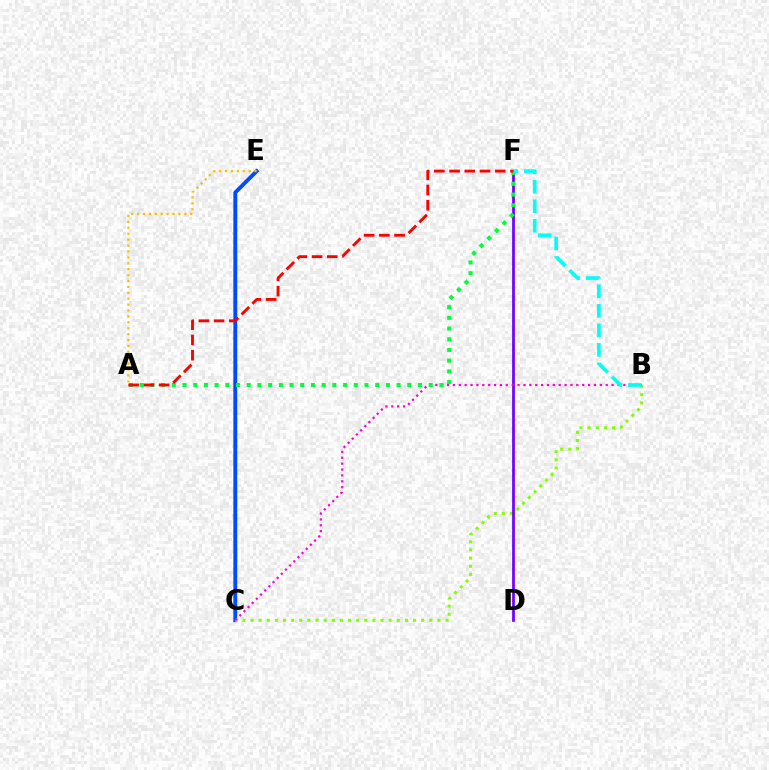{('C', 'E'): [{'color': '#004bff', 'line_style': 'solid', 'thickness': 2.78}], ('B', 'C'): [{'color': '#84ff00', 'line_style': 'dotted', 'thickness': 2.21}, {'color': '#ff00cf', 'line_style': 'dotted', 'thickness': 1.6}], ('D', 'F'): [{'color': '#7200ff', 'line_style': 'solid', 'thickness': 1.98}], ('A', 'E'): [{'color': '#ffbd00', 'line_style': 'dotted', 'thickness': 1.61}], ('A', 'F'): [{'color': '#00ff39', 'line_style': 'dotted', 'thickness': 2.91}, {'color': '#ff0000', 'line_style': 'dashed', 'thickness': 2.07}], ('B', 'F'): [{'color': '#00fff6', 'line_style': 'dashed', 'thickness': 2.65}]}